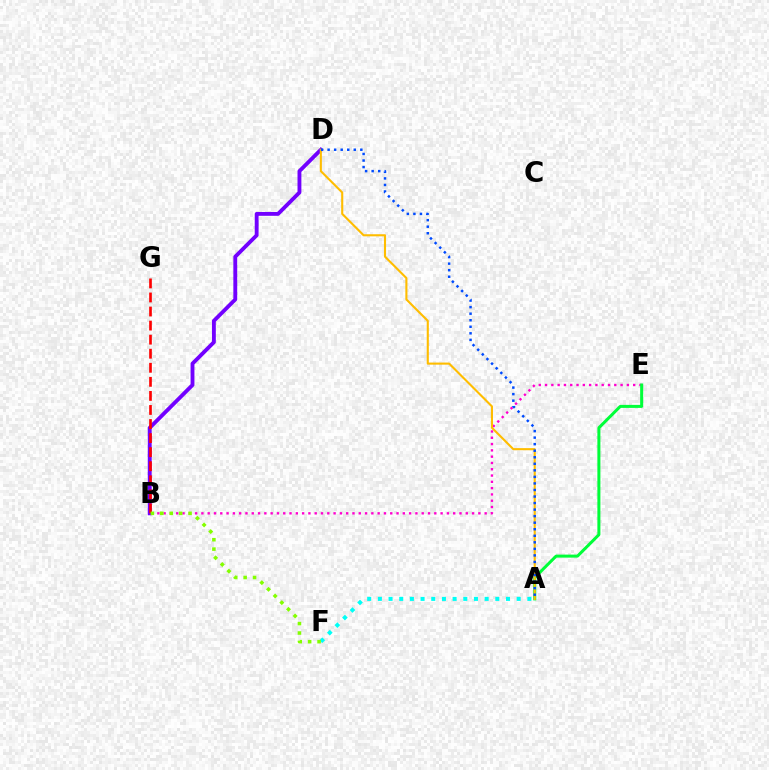{('B', 'E'): [{'color': '#ff00cf', 'line_style': 'dotted', 'thickness': 1.71}], ('A', 'F'): [{'color': '#00fff6', 'line_style': 'dotted', 'thickness': 2.9}], ('B', 'D'): [{'color': '#7200ff', 'line_style': 'solid', 'thickness': 2.78}], ('A', 'E'): [{'color': '#00ff39', 'line_style': 'solid', 'thickness': 2.17}], ('B', 'G'): [{'color': '#ff0000', 'line_style': 'dashed', 'thickness': 1.91}], ('A', 'D'): [{'color': '#ffbd00', 'line_style': 'solid', 'thickness': 1.51}, {'color': '#004bff', 'line_style': 'dotted', 'thickness': 1.78}], ('B', 'F'): [{'color': '#84ff00', 'line_style': 'dotted', 'thickness': 2.56}]}